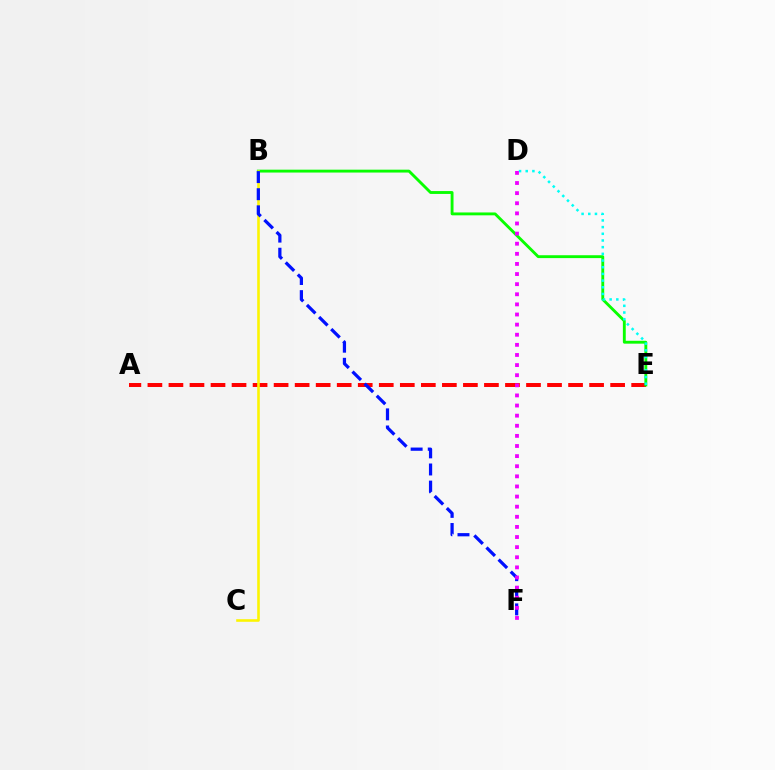{('A', 'E'): [{'color': '#ff0000', 'line_style': 'dashed', 'thickness': 2.86}], ('B', 'E'): [{'color': '#08ff00', 'line_style': 'solid', 'thickness': 2.07}], ('B', 'C'): [{'color': '#fcf500', 'line_style': 'solid', 'thickness': 1.87}], ('D', 'E'): [{'color': '#00fff6', 'line_style': 'dotted', 'thickness': 1.82}], ('B', 'F'): [{'color': '#0010ff', 'line_style': 'dashed', 'thickness': 2.33}], ('D', 'F'): [{'color': '#ee00ff', 'line_style': 'dotted', 'thickness': 2.75}]}